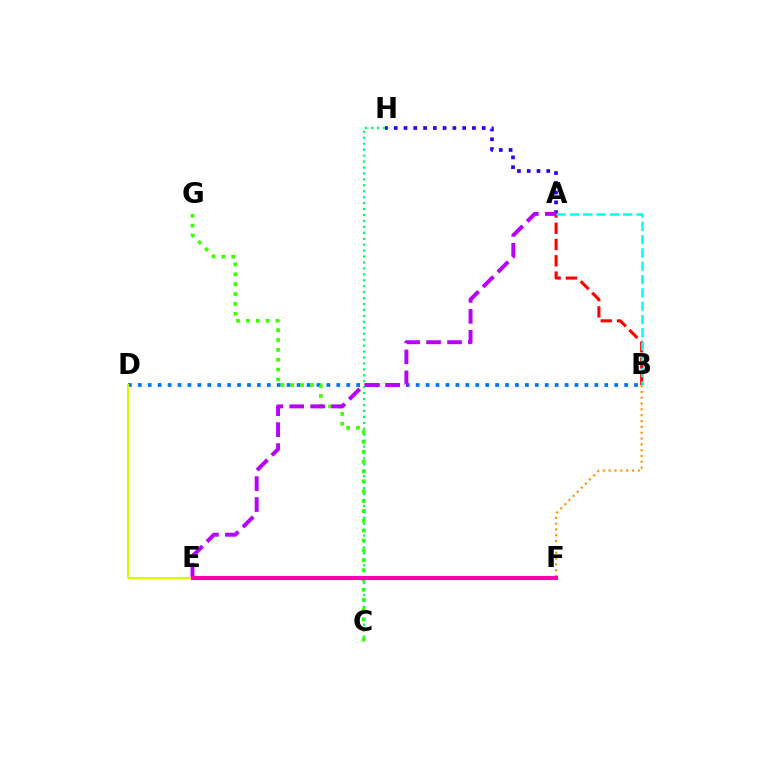{('A', 'H'): [{'color': '#2500ff', 'line_style': 'dotted', 'thickness': 2.66}], ('B', 'D'): [{'color': '#0074ff', 'line_style': 'dotted', 'thickness': 2.7}], ('C', 'G'): [{'color': '#3dff00', 'line_style': 'dotted', 'thickness': 2.68}], ('A', 'B'): [{'color': '#ff0000', 'line_style': 'dashed', 'thickness': 2.21}, {'color': '#00fff6', 'line_style': 'dashed', 'thickness': 1.81}], ('A', 'E'): [{'color': '#b900ff', 'line_style': 'dashed', 'thickness': 2.85}], ('D', 'E'): [{'color': '#d1ff00', 'line_style': 'solid', 'thickness': 1.51}], ('B', 'F'): [{'color': '#ff9400', 'line_style': 'dotted', 'thickness': 1.58}], ('C', 'H'): [{'color': '#00ff5c', 'line_style': 'dotted', 'thickness': 1.61}], ('E', 'F'): [{'color': '#ff00ac', 'line_style': 'solid', 'thickness': 2.95}]}